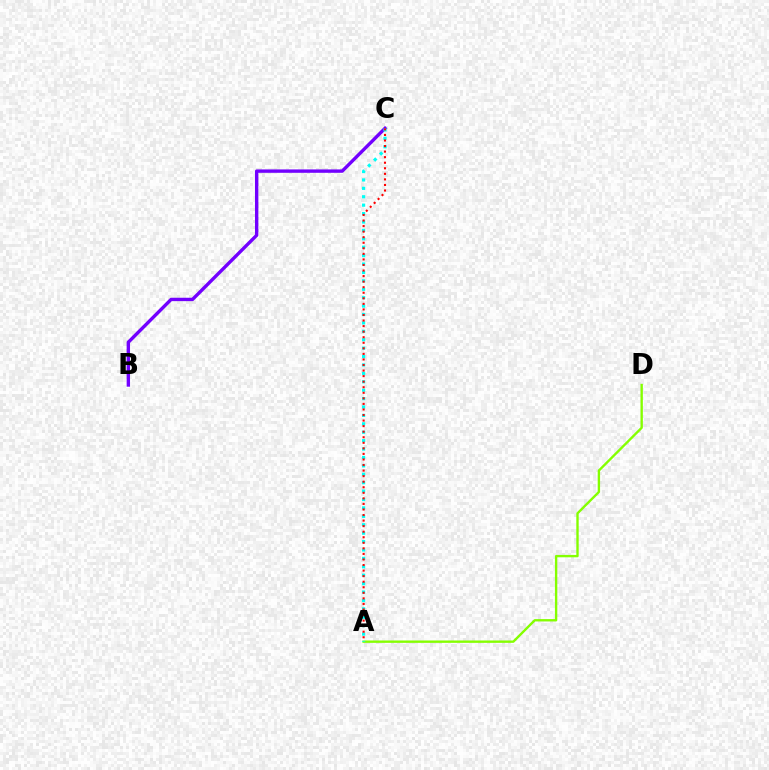{('A', 'D'): [{'color': '#84ff00', 'line_style': 'solid', 'thickness': 1.71}], ('B', 'C'): [{'color': '#7200ff', 'line_style': 'solid', 'thickness': 2.43}], ('A', 'C'): [{'color': '#00fff6', 'line_style': 'dotted', 'thickness': 2.28}, {'color': '#ff0000', 'line_style': 'dotted', 'thickness': 1.51}]}